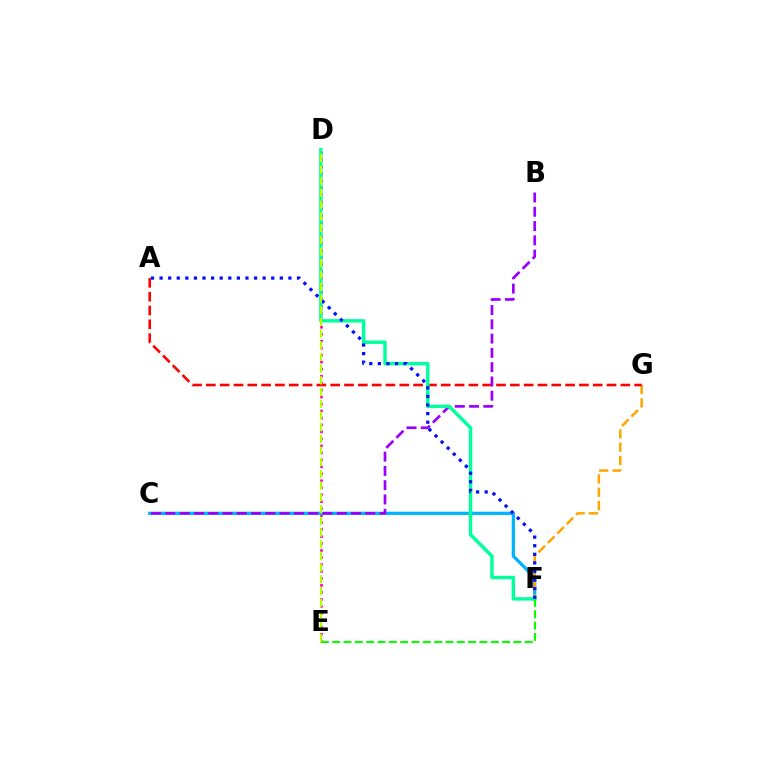{('D', 'E'): [{'color': '#ff00bd', 'line_style': 'dotted', 'thickness': 1.9}, {'color': '#b3ff00', 'line_style': 'dashed', 'thickness': 1.59}], ('C', 'F'): [{'color': '#00b5ff', 'line_style': 'solid', 'thickness': 2.33}], ('F', 'G'): [{'color': '#ffa500', 'line_style': 'dashed', 'thickness': 1.8}], ('A', 'G'): [{'color': '#ff0000', 'line_style': 'dashed', 'thickness': 1.88}], ('B', 'C'): [{'color': '#9b00ff', 'line_style': 'dashed', 'thickness': 1.94}], ('D', 'F'): [{'color': '#00ff9d', 'line_style': 'solid', 'thickness': 2.45}], ('A', 'F'): [{'color': '#0010ff', 'line_style': 'dotted', 'thickness': 2.33}], ('E', 'F'): [{'color': '#08ff00', 'line_style': 'dashed', 'thickness': 1.54}]}